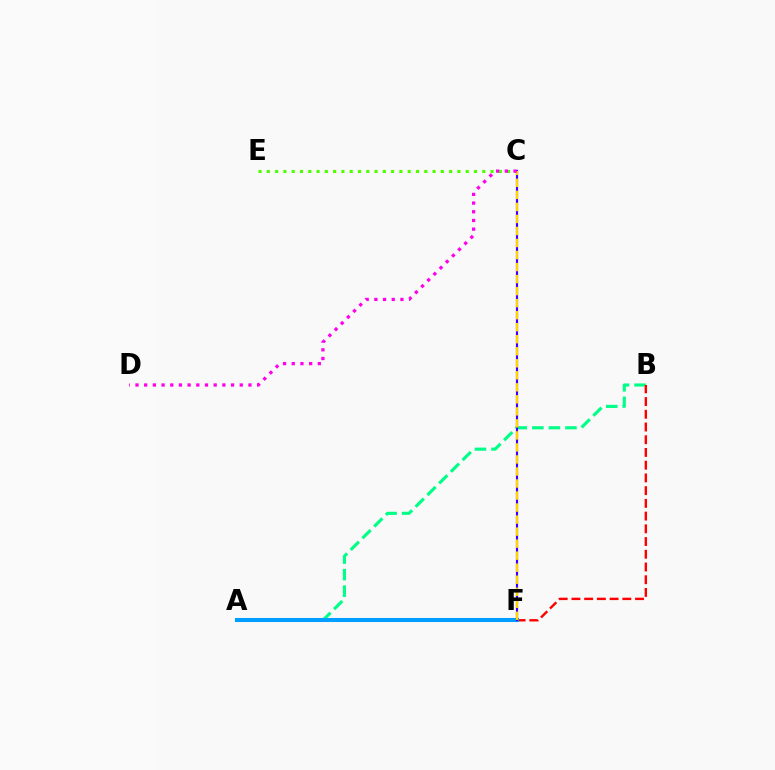{('A', 'B'): [{'color': '#00ff86', 'line_style': 'dashed', 'thickness': 2.25}], ('C', 'E'): [{'color': '#4fff00', 'line_style': 'dotted', 'thickness': 2.25}], ('B', 'F'): [{'color': '#ff0000', 'line_style': 'dashed', 'thickness': 1.73}], ('A', 'F'): [{'color': '#009eff', 'line_style': 'solid', 'thickness': 2.92}], ('C', 'F'): [{'color': '#3700ff', 'line_style': 'solid', 'thickness': 1.55}, {'color': '#ffd500', 'line_style': 'dashed', 'thickness': 1.63}], ('C', 'D'): [{'color': '#ff00ed', 'line_style': 'dotted', 'thickness': 2.36}]}